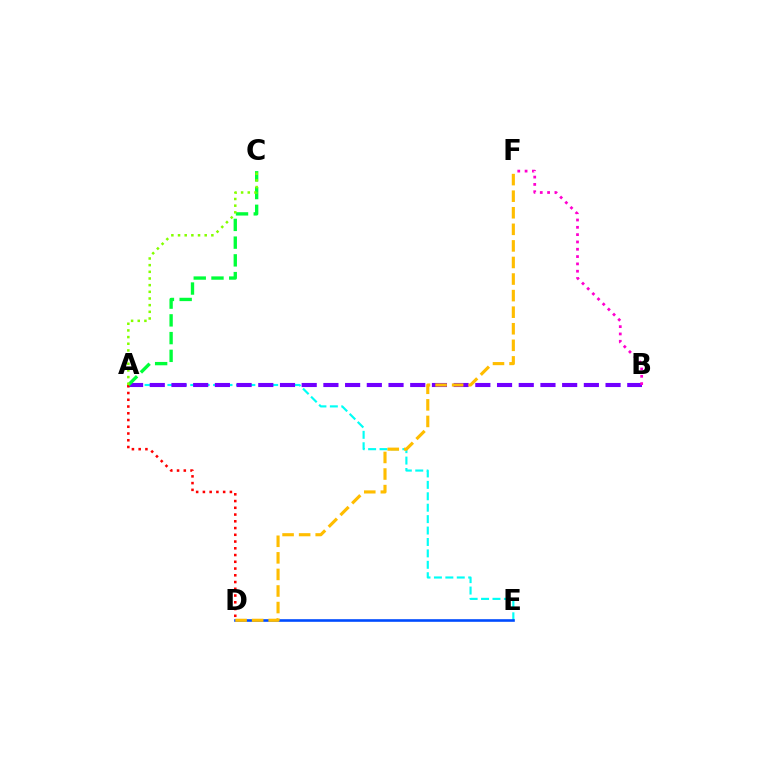{('A', 'E'): [{'color': '#00fff6', 'line_style': 'dashed', 'thickness': 1.55}], ('D', 'E'): [{'color': '#004bff', 'line_style': 'solid', 'thickness': 1.89}], ('A', 'B'): [{'color': '#7200ff', 'line_style': 'dashed', 'thickness': 2.95}], ('A', 'D'): [{'color': '#ff0000', 'line_style': 'dotted', 'thickness': 1.83}], ('D', 'F'): [{'color': '#ffbd00', 'line_style': 'dashed', 'thickness': 2.25}], ('A', 'C'): [{'color': '#00ff39', 'line_style': 'dashed', 'thickness': 2.41}, {'color': '#84ff00', 'line_style': 'dotted', 'thickness': 1.81}], ('B', 'F'): [{'color': '#ff00cf', 'line_style': 'dotted', 'thickness': 1.99}]}